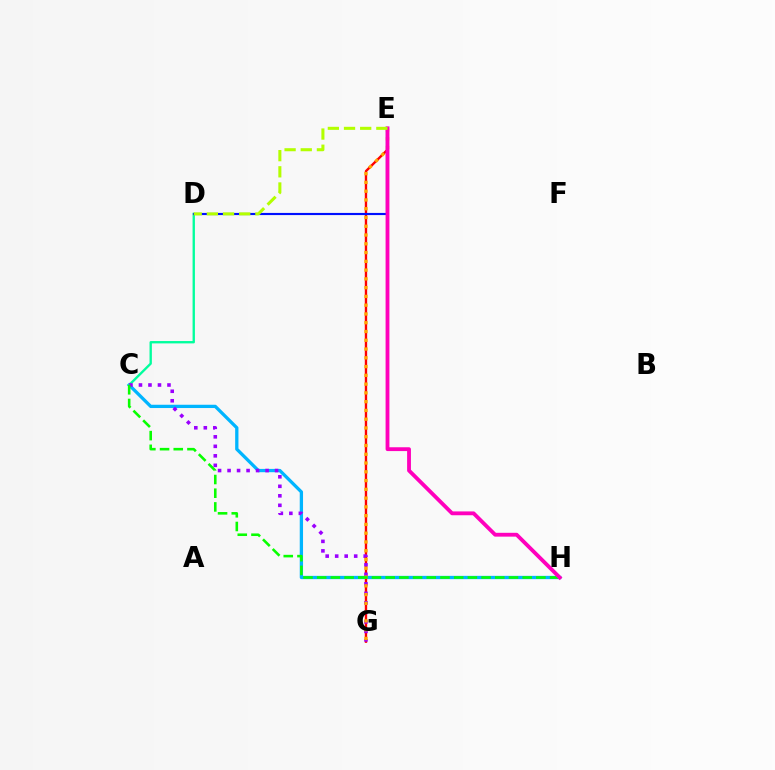{('C', 'H'): [{'color': '#00b5ff', 'line_style': 'solid', 'thickness': 2.37}, {'color': '#08ff00', 'line_style': 'dashed', 'thickness': 1.86}], ('E', 'G'): [{'color': '#ff0000', 'line_style': 'solid', 'thickness': 1.7}, {'color': '#ffa500', 'line_style': 'dotted', 'thickness': 2.38}], ('C', 'D'): [{'color': '#00ff9d', 'line_style': 'solid', 'thickness': 1.69}], ('C', 'G'): [{'color': '#9b00ff', 'line_style': 'dotted', 'thickness': 2.58}], ('D', 'E'): [{'color': '#0010ff', 'line_style': 'solid', 'thickness': 1.55}, {'color': '#b3ff00', 'line_style': 'dashed', 'thickness': 2.2}], ('E', 'H'): [{'color': '#ff00bd', 'line_style': 'solid', 'thickness': 2.76}]}